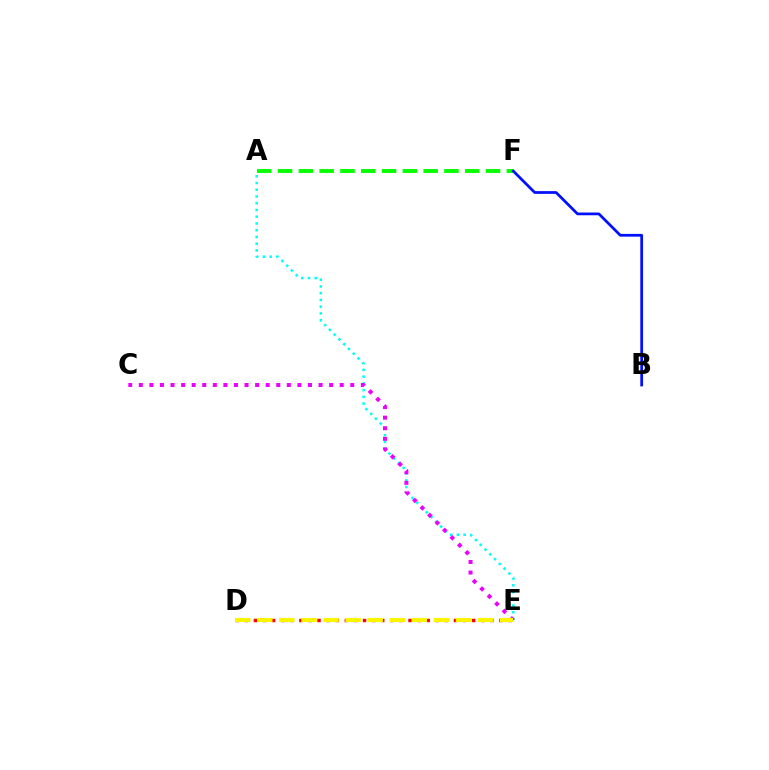{('A', 'F'): [{'color': '#08ff00', 'line_style': 'dashed', 'thickness': 2.83}], ('B', 'F'): [{'color': '#0010ff', 'line_style': 'solid', 'thickness': 1.98}], ('A', 'E'): [{'color': '#00fff6', 'line_style': 'dotted', 'thickness': 1.83}], ('D', 'E'): [{'color': '#ff0000', 'line_style': 'dotted', 'thickness': 2.47}, {'color': '#fcf500', 'line_style': 'dashed', 'thickness': 3.0}], ('C', 'E'): [{'color': '#ee00ff', 'line_style': 'dotted', 'thickness': 2.87}]}